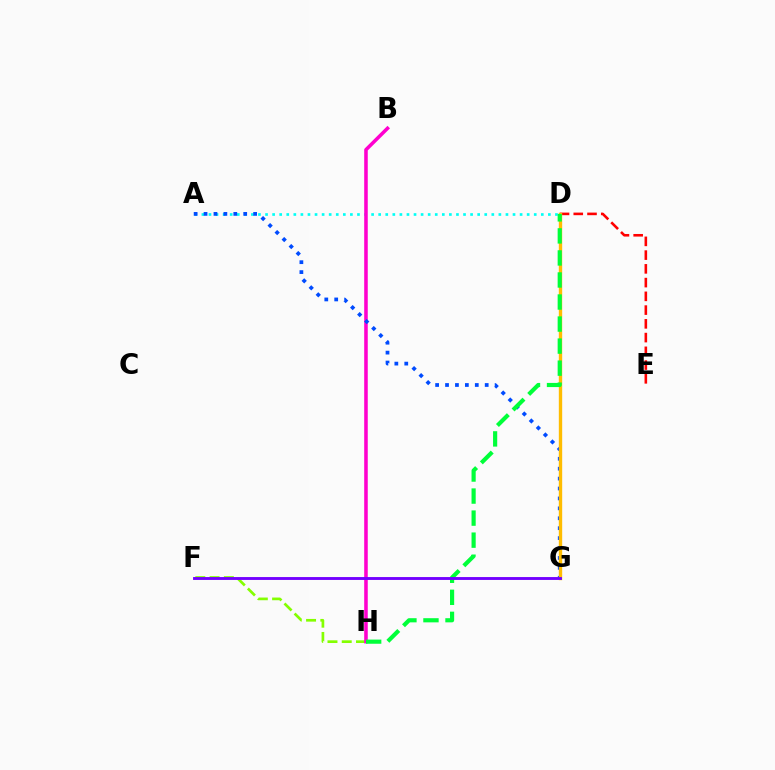{('A', 'D'): [{'color': '#00fff6', 'line_style': 'dotted', 'thickness': 1.92}], ('F', 'H'): [{'color': '#84ff00', 'line_style': 'dashed', 'thickness': 1.94}], ('B', 'H'): [{'color': '#ff00cf', 'line_style': 'solid', 'thickness': 2.56}], ('A', 'G'): [{'color': '#004bff', 'line_style': 'dotted', 'thickness': 2.69}], ('D', 'E'): [{'color': '#ff0000', 'line_style': 'dashed', 'thickness': 1.87}], ('D', 'G'): [{'color': '#ffbd00', 'line_style': 'solid', 'thickness': 2.42}], ('D', 'H'): [{'color': '#00ff39', 'line_style': 'dashed', 'thickness': 2.99}], ('F', 'G'): [{'color': '#7200ff', 'line_style': 'solid', 'thickness': 2.07}]}